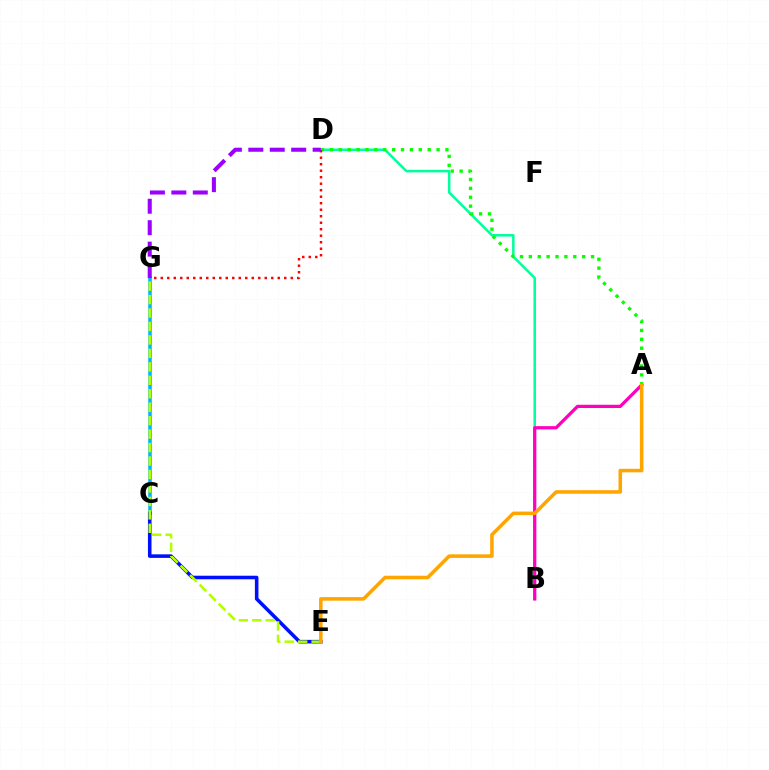{('B', 'D'): [{'color': '#00ff9d', 'line_style': 'solid', 'thickness': 1.81}], ('C', 'G'): [{'color': '#00b5ff', 'line_style': 'solid', 'thickness': 2.54}], ('A', 'D'): [{'color': '#08ff00', 'line_style': 'dotted', 'thickness': 2.42}], ('A', 'B'): [{'color': '#ff00bd', 'line_style': 'solid', 'thickness': 2.34}], ('C', 'E'): [{'color': '#0010ff', 'line_style': 'solid', 'thickness': 2.57}], ('D', 'G'): [{'color': '#ff0000', 'line_style': 'dotted', 'thickness': 1.77}, {'color': '#9b00ff', 'line_style': 'dashed', 'thickness': 2.91}], ('E', 'G'): [{'color': '#b3ff00', 'line_style': 'dashed', 'thickness': 1.83}], ('A', 'E'): [{'color': '#ffa500', 'line_style': 'solid', 'thickness': 2.55}]}